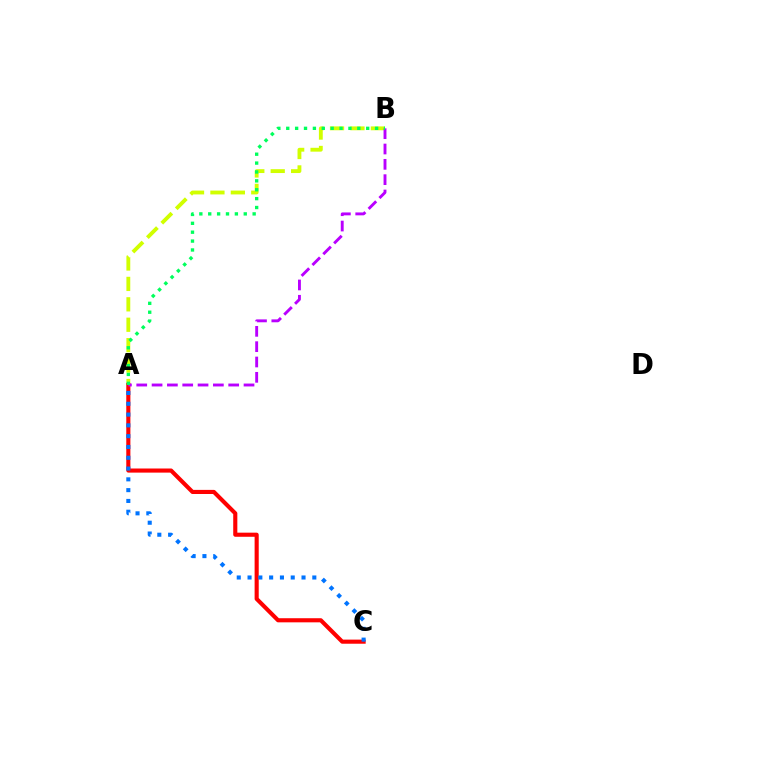{('A', 'B'): [{'color': '#d1ff00', 'line_style': 'dashed', 'thickness': 2.77}, {'color': '#b900ff', 'line_style': 'dashed', 'thickness': 2.08}, {'color': '#00ff5c', 'line_style': 'dotted', 'thickness': 2.41}], ('A', 'C'): [{'color': '#ff0000', 'line_style': 'solid', 'thickness': 2.96}, {'color': '#0074ff', 'line_style': 'dotted', 'thickness': 2.93}]}